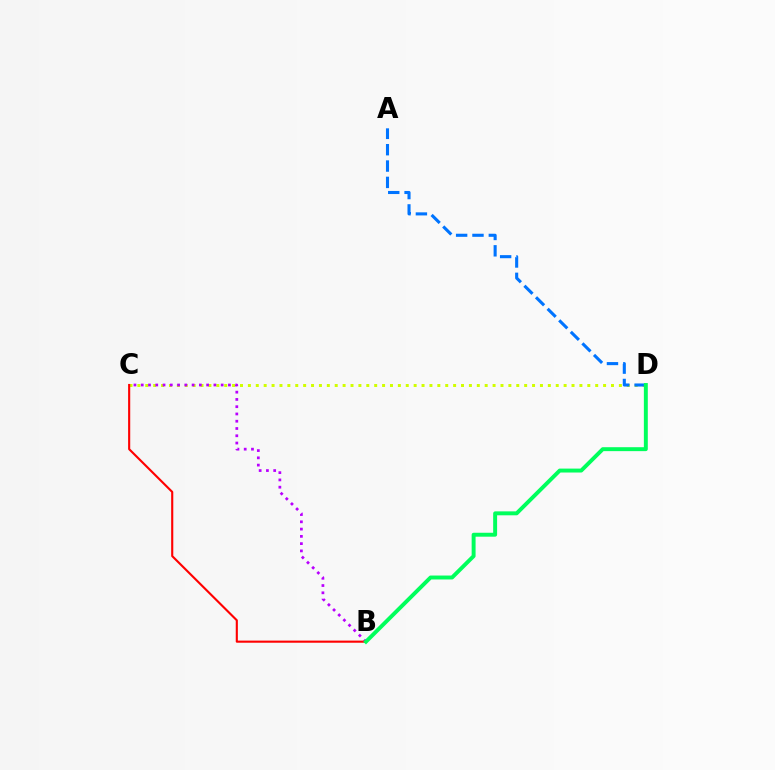{('C', 'D'): [{'color': '#d1ff00', 'line_style': 'dotted', 'thickness': 2.14}], ('A', 'D'): [{'color': '#0074ff', 'line_style': 'dashed', 'thickness': 2.22}], ('B', 'C'): [{'color': '#b900ff', 'line_style': 'dotted', 'thickness': 1.97}, {'color': '#ff0000', 'line_style': 'solid', 'thickness': 1.53}], ('B', 'D'): [{'color': '#00ff5c', 'line_style': 'solid', 'thickness': 2.83}]}